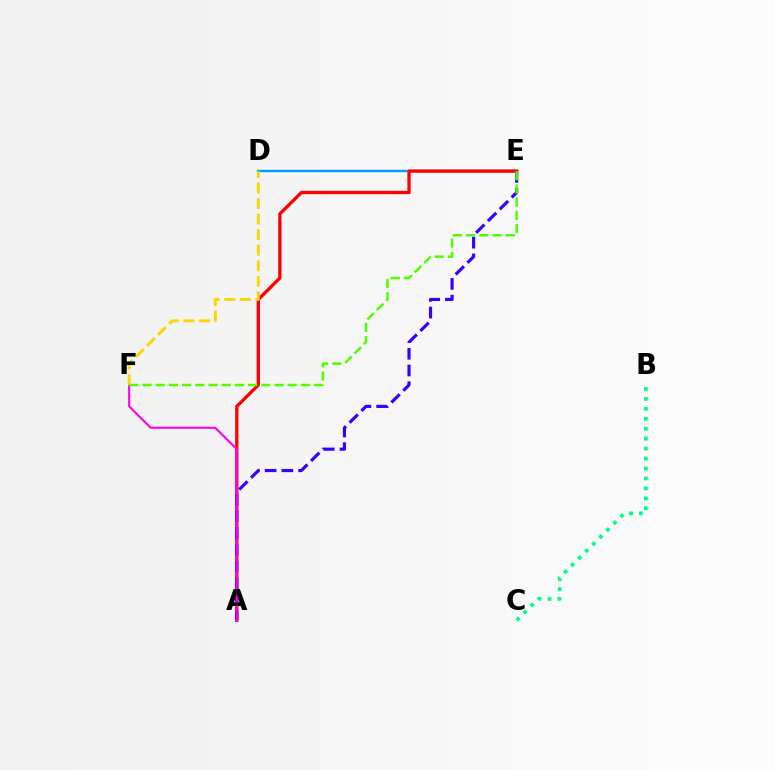{('D', 'E'): [{'color': '#009eff', 'line_style': 'solid', 'thickness': 1.7}], ('A', 'E'): [{'color': '#ff0000', 'line_style': 'solid', 'thickness': 2.38}, {'color': '#3700ff', 'line_style': 'dashed', 'thickness': 2.27}], ('A', 'F'): [{'color': '#ff00ed', 'line_style': 'solid', 'thickness': 1.51}], ('D', 'F'): [{'color': '#ffd500', 'line_style': 'dashed', 'thickness': 2.11}], ('E', 'F'): [{'color': '#4fff00', 'line_style': 'dashed', 'thickness': 1.79}], ('B', 'C'): [{'color': '#00ff86', 'line_style': 'dotted', 'thickness': 2.7}]}